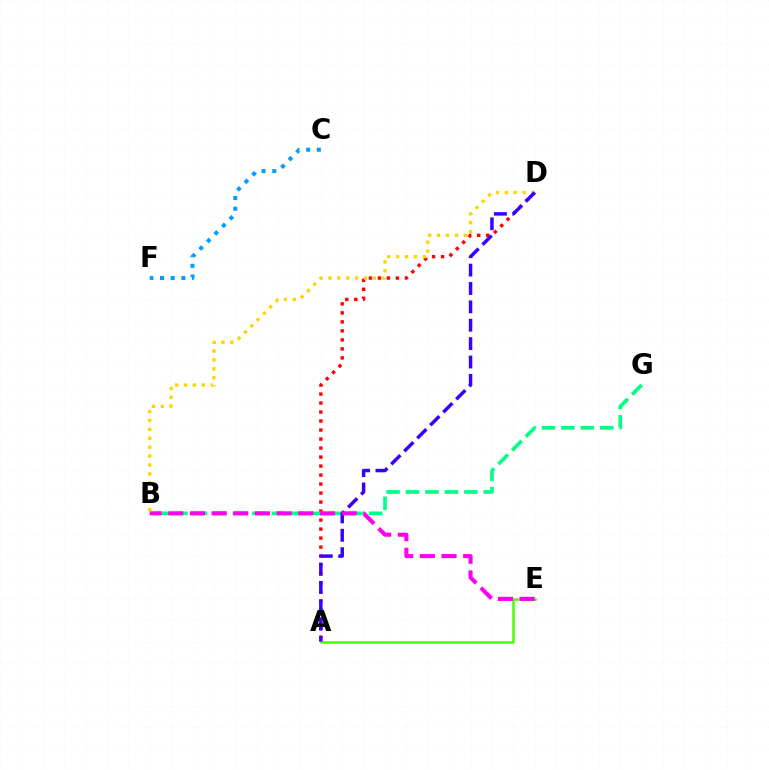{('A', 'E'): [{'color': '#4fff00', 'line_style': 'solid', 'thickness': 1.84}], ('A', 'D'): [{'color': '#ff0000', 'line_style': 'dotted', 'thickness': 2.45}, {'color': '#3700ff', 'line_style': 'dashed', 'thickness': 2.5}], ('C', 'F'): [{'color': '#009eff', 'line_style': 'dotted', 'thickness': 2.9}], ('B', 'G'): [{'color': '#00ff86', 'line_style': 'dashed', 'thickness': 2.64}], ('B', 'D'): [{'color': '#ffd500', 'line_style': 'dotted', 'thickness': 2.42}], ('B', 'E'): [{'color': '#ff00ed', 'line_style': 'dashed', 'thickness': 2.95}]}